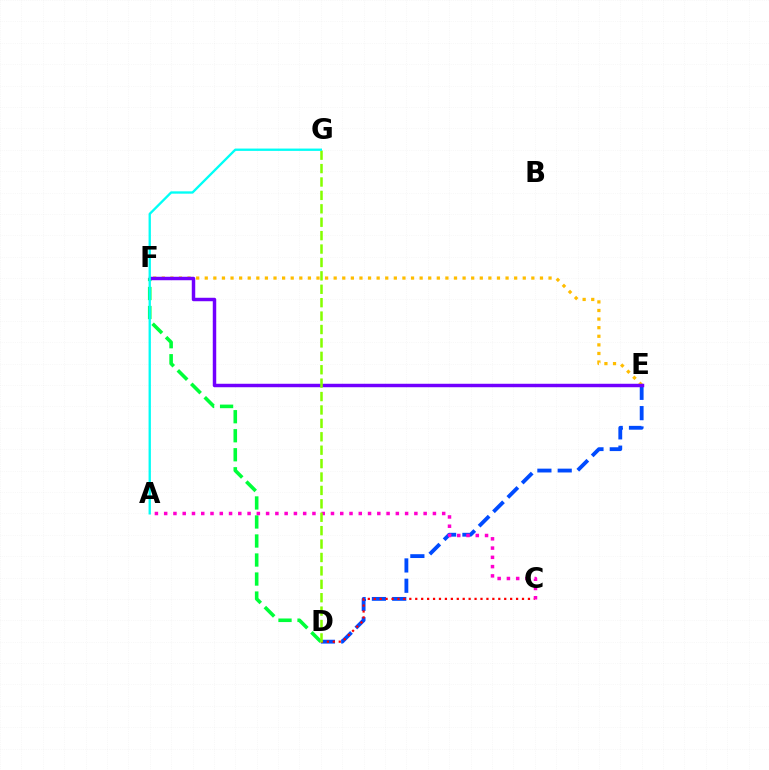{('D', 'E'): [{'color': '#004bff', 'line_style': 'dashed', 'thickness': 2.76}], ('D', 'F'): [{'color': '#00ff39', 'line_style': 'dashed', 'thickness': 2.58}], ('C', 'D'): [{'color': '#ff0000', 'line_style': 'dotted', 'thickness': 1.61}], ('E', 'F'): [{'color': '#ffbd00', 'line_style': 'dotted', 'thickness': 2.34}, {'color': '#7200ff', 'line_style': 'solid', 'thickness': 2.49}], ('A', 'C'): [{'color': '#ff00cf', 'line_style': 'dotted', 'thickness': 2.52}], ('D', 'G'): [{'color': '#84ff00', 'line_style': 'dashed', 'thickness': 1.82}], ('A', 'G'): [{'color': '#00fff6', 'line_style': 'solid', 'thickness': 1.68}]}